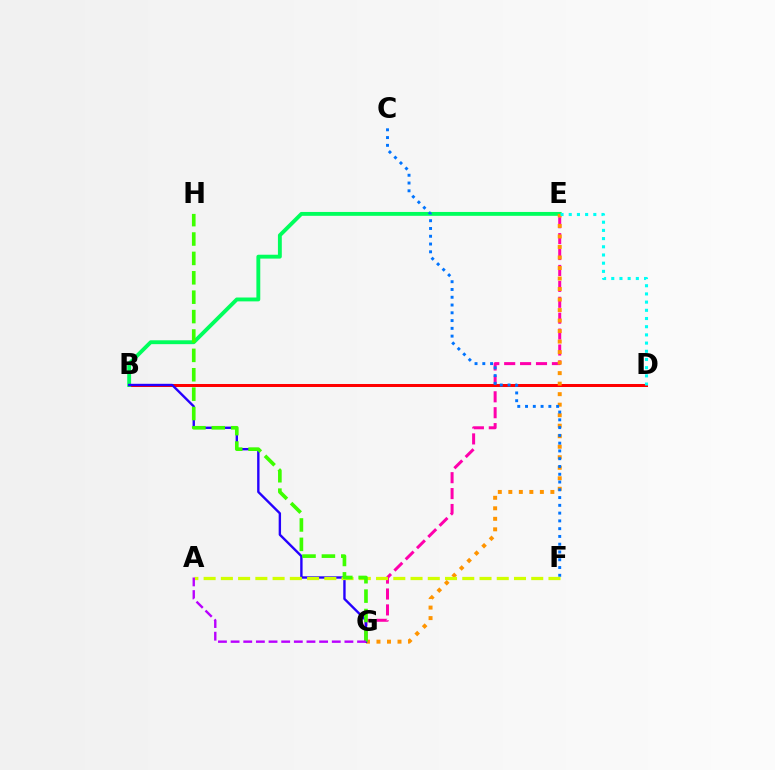{('E', 'G'): [{'color': '#ff00ac', 'line_style': 'dashed', 'thickness': 2.16}, {'color': '#ff9400', 'line_style': 'dotted', 'thickness': 2.86}], ('B', 'D'): [{'color': '#ff0000', 'line_style': 'solid', 'thickness': 2.16}], ('B', 'E'): [{'color': '#00ff5c', 'line_style': 'solid', 'thickness': 2.79}], ('C', 'F'): [{'color': '#0074ff', 'line_style': 'dotted', 'thickness': 2.11}], ('B', 'G'): [{'color': '#2500ff', 'line_style': 'solid', 'thickness': 1.72}], ('A', 'F'): [{'color': '#d1ff00', 'line_style': 'dashed', 'thickness': 2.34}], ('D', 'E'): [{'color': '#00fff6', 'line_style': 'dotted', 'thickness': 2.23}], ('G', 'H'): [{'color': '#3dff00', 'line_style': 'dashed', 'thickness': 2.63}], ('A', 'G'): [{'color': '#b900ff', 'line_style': 'dashed', 'thickness': 1.72}]}